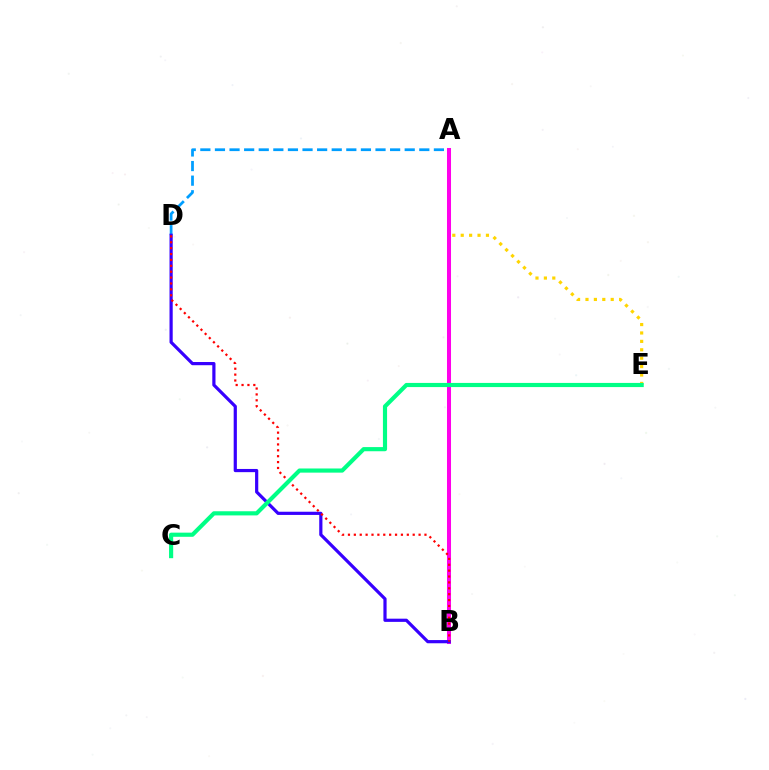{('A', 'D'): [{'color': '#009eff', 'line_style': 'dashed', 'thickness': 1.98}], ('A', 'B'): [{'color': '#4fff00', 'line_style': 'dotted', 'thickness': 2.84}, {'color': '#ff00ed', 'line_style': 'solid', 'thickness': 2.9}], ('A', 'E'): [{'color': '#ffd500', 'line_style': 'dotted', 'thickness': 2.28}], ('B', 'D'): [{'color': '#3700ff', 'line_style': 'solid', 'thickness': 2.3}, {'color': '#ff0000', 'line_style': 'dotted', 'thickness': 1.6}], ('C', 'E'): [{'color': '#00ff86', 'line_style': 'solid', 'thickness': 2.99}]}